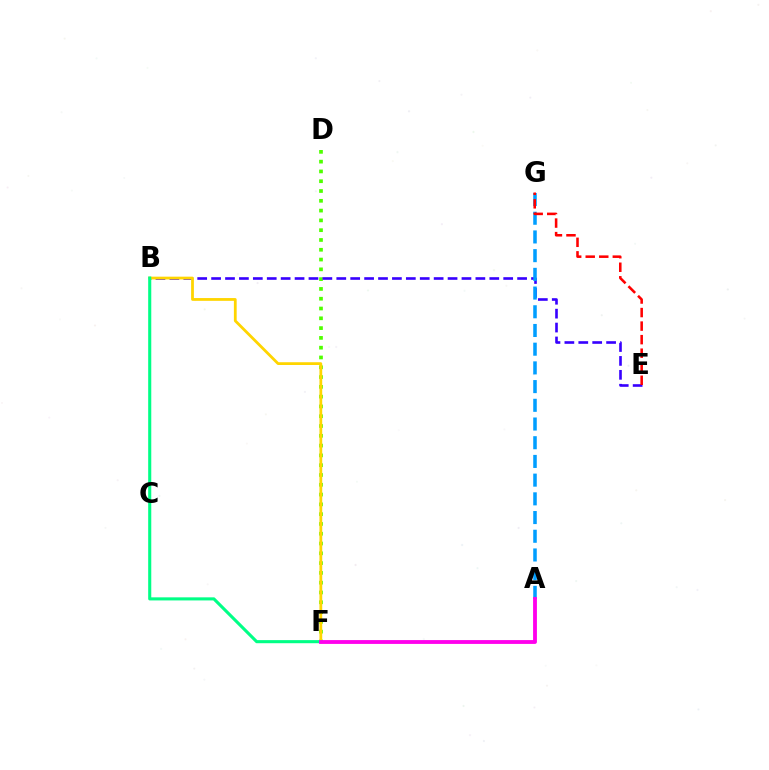{('D', 'F'): [{'color': '#4fff00', 'line_style': 'dotted', 'thickness': 2.66}], ('B', 'E'): [{'color': '#3700ff', 'line_style': 'dashed', 'thickness': 1.89}], ('B', 'F'): [{'color': '#ffd500', 'line_style': 'solid', 'thickness': 2.0}, {'color': '#00ff86', 'line_style': 'solid', 'thickness': 2.23}], ('A', 'G'): [{'color': '#009eff', 'line_style': 'dashed', 'thickness': 2.54}], ('A', 'F'): [{'color': '#ff00ed', 'line_style': 'solid', 'thickness': 2.76}], ('E', 'G'): [{'color': '#ff0000', 'line_style': 'dashed', 'thickness': 1.84}]}